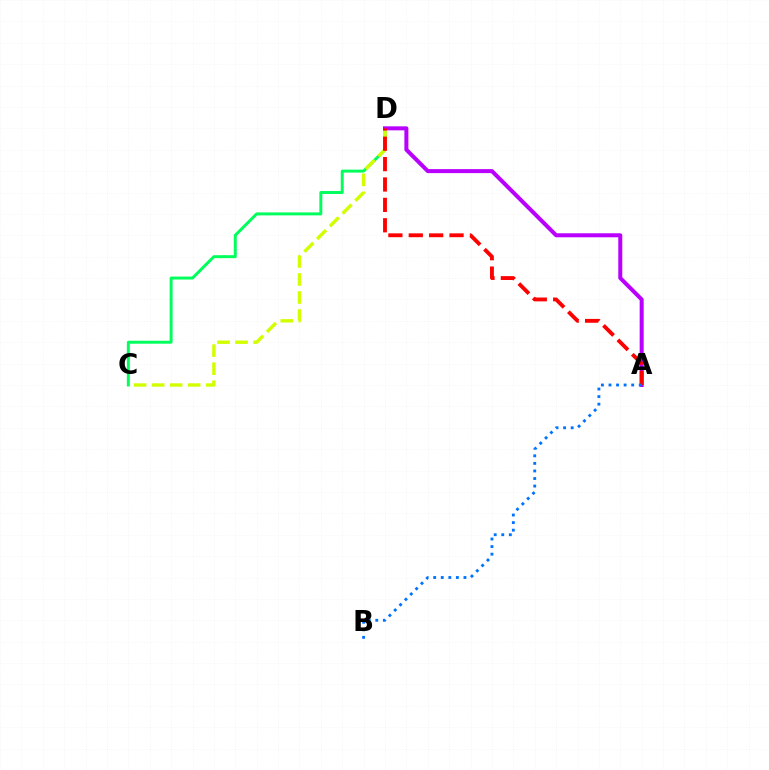{('C', 'D'): [{'color': '#00ff5c', 'line_style': 'solid', 'thickness': 2.14}, {'color': '#d1ff00', 'line_style': 'dashed', 'thickness': 2.45}], ('A', 'D'): [{'color': '#b900ff', 'line_style': 'solid', 'thickness': 2.89}, {'color': '#ff0000', 'line_style': 'dashed', 'thickness': 2.77}], ('A', 'B'): [{'color': '#0074ff', 'line_style': 'dotted', 'thickness': 2.06}]}